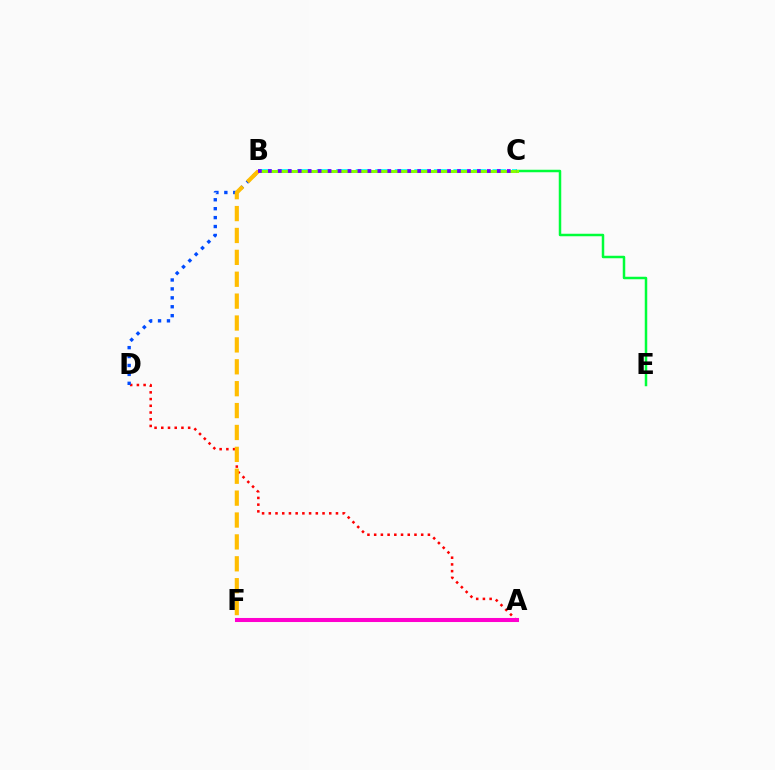{('A', 'D'): [{'color': '#ff0000', 'line_style': 'dotted', 'thickness': 1.83}], ('B', 'C'): [{'color': '#00fff6', 'line_style': 'dashed', 'thickness': 2.65}, {'color': '#84ff00', 'line_style': 'solid', 'thickness': 2.18}, {'color': '#7200ff', 'line_style': 'dotted', 'thickness': 2.71}], ('B', 'D'): [{'color': '#004bff', 'line_style': 'dotted', 'thickness': 2.42}], ('C', 'E'): [{'color': '#00ff39', 'line_style': 'solid', 'thickness': 1.8}], ('B', 'F'): [{'color': '#ffbd00', 'line_style': 'dashed', 'thickness': 2.97}], ('A', 'F'): [{'color': '#ff00cf', 'line_style': 'solid', 'thickness': 2.92}]}